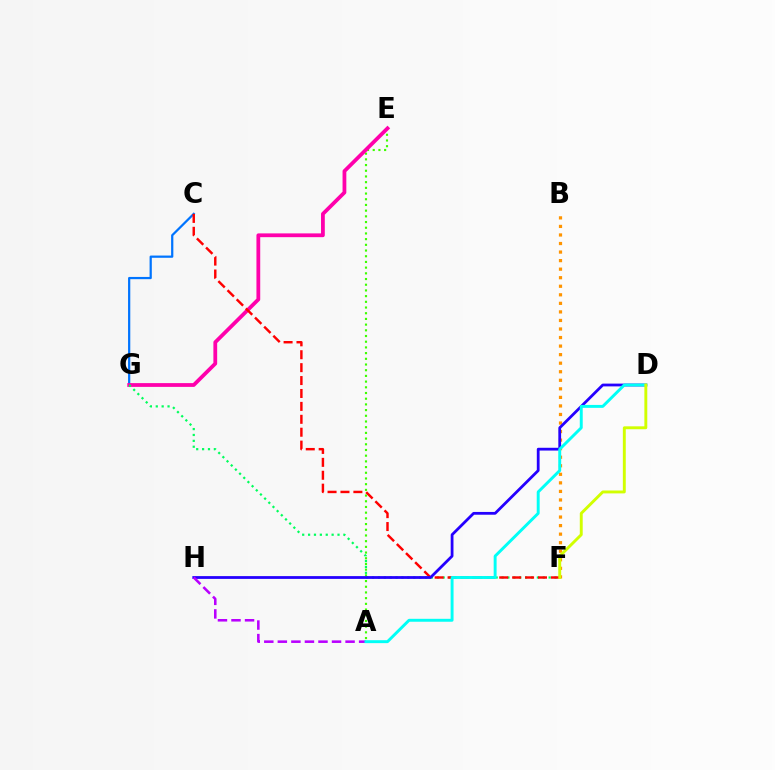{('B', 'F'): [{'color': '#ff9400', 'line_style': 'dotted', 'thickness': 2.32}], ('A', 'E'): [{'color': '#3dff00', 'line_style': 'dotted', 'thickness': 1.55}], ('C', 'G'): [{'color': '#0074ff', 'line_style': 'solid', 'thickness': 1.61}], ('E', 'G'): [{'color': '#ff00ac', 'line_style': 'solid', 'thickness': 2.72}], ('F', 'G'): [{'color': '#00ff5c', 'line_style': 'dotted', 'thickness': 1.6}], ('C', 'F'): [{'color': '#ff0000', 'line_style': 'dashed', 'thickness': 1.75}], ('D', 'H'): [{'color': '#2500ff', 'line_style': 'solid', 'thickness': 2.0}], ('A', 'H'): [{'color': '#b900ff', 'line_style': 'dashed', 'thickness': 1.84}], ('A', 'D'): [{'color': '#00fff6', 'line_style': 'solid', 'thickness': 2.11}], ('D', 'F'): [{'color': '#d1ff00', 'line_style': 'solid', 'thickness': 2.09}]}